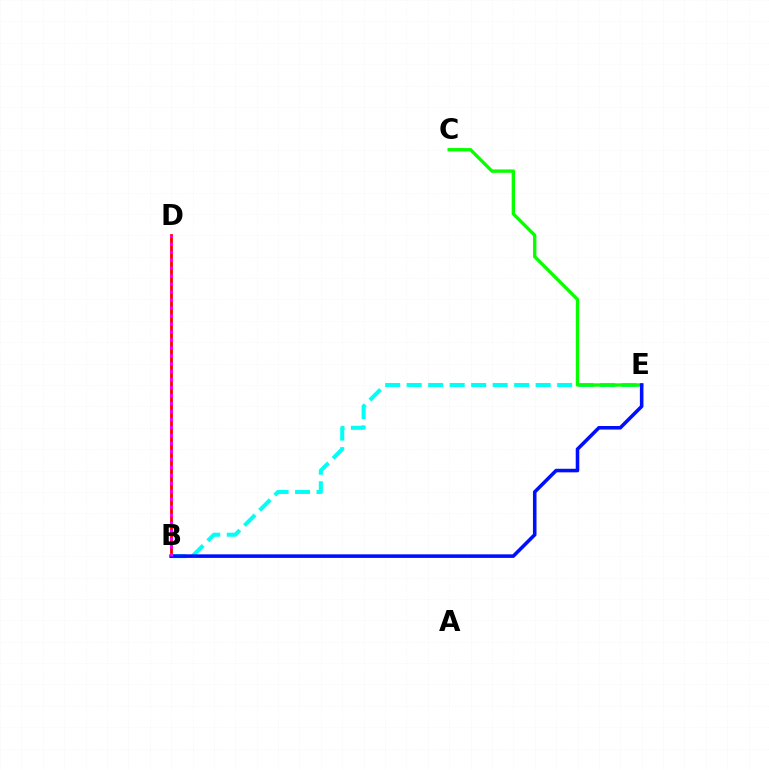{('B', 'E'): [{'color': '#00fff6', 'line_style': 'dashed', 'thickness': 2.92}, {'color': '#0010ff', 'line_style': 'solid', 'thickness': 2.57}], ('C', 'E'): [{'color': '#08ff00', 'line_style': 'solid', 'thickness': 2.41}], ('B', 'D'): [{'color': '#fcf500', 'line_style': 'dashed', 'thickness': 1.85}, {'color': '#ff0000', 'line_style': 'solid', 'thickness': 1.99}, {'color': '#ee00ff', 'line_style': 'dotted', 'thickness': 2.17}]}